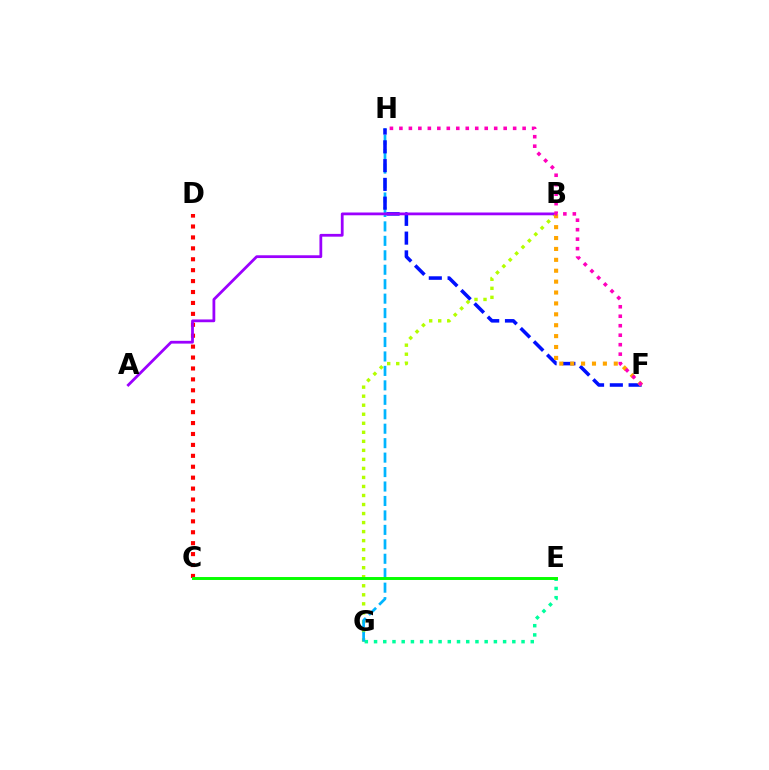{('B', 'G'): [{'color': '#b3ff00', 'line_style': 'dotted', 'thickness': 2.45}], ('E', 'G'): [{'color': '#00ff9d', 'line_style': 'dotted', 'thickness': 2.5}], ('C', 'D'): [{'color': '#ff0000', 'line_style': 'dotted', 'thickness': 2.97}], ('G', 'H'): [{'color': '#00b5ff', 'line_style': 'dashed', 'thickness': 1.96}], ('C', 'E'): [{'color': '#08ff00', 'line_style': 'solid', 'thickness': 2.13}], ('F', 'H'): [{'color': '#0010ff', 'line_style': 'dashed', 'thickness': 2.55}, {'color': '#ff00bd', 'line_style': 'dotted', 'thickness': 2.58}], ('A', 'B'): [{'color': '#9b00ff', 'line_style': 'solid', 'thickness': 2.0}], ('B', 'F'): [{'color': '#ffa500', 'line_style': 'dotted', 'thickness': 2.96}]}